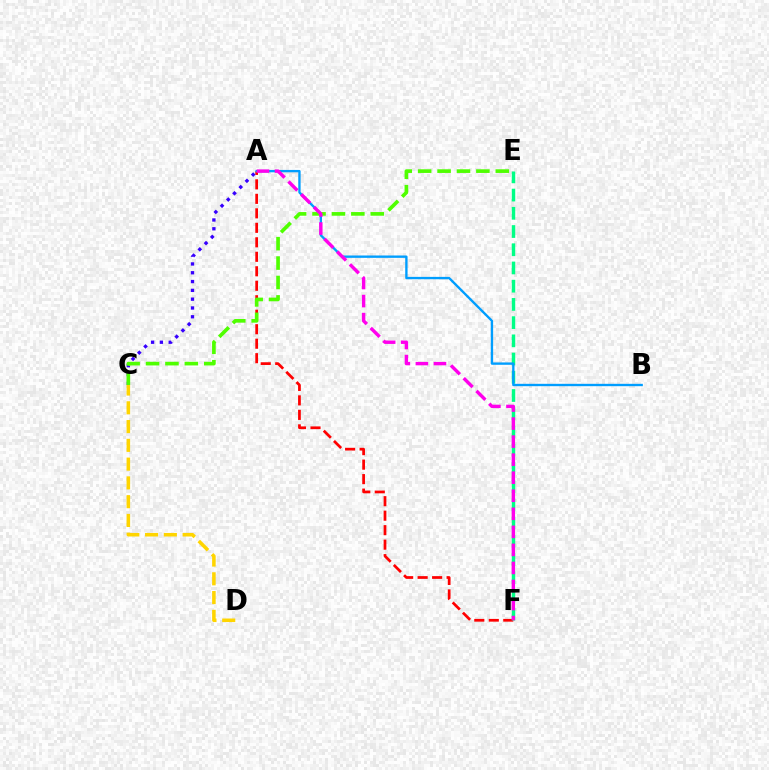{('C', 'D'): [{'color': '#ffd500', 'line_style': 'dashed', 'thickness': 2.55}], ('A', 'F'): [{'color': '#ff0000', 'line_style': 'dashed', 'thickness': 1.97}, {'color': '#ff00ed', 'line_style': 'dashed', 'thickness': 2.45}], ('E', 'F'): [{'color': '#00ff86', 'line_style': 'dashed', 'thickness': 2.48}], ('A', 'C'): [{'color': '#3700ff', 'line_style': 'dotted', 'thickness': 2.39}], ('A', 'B'): [{'color': '#009eff', 'line_style': 'solid', 'thickness': 1.7}], ('C', 'E'): [{'color': '#4fff00', 'line_style': 'dashed', 'thickness': 2.64}]}